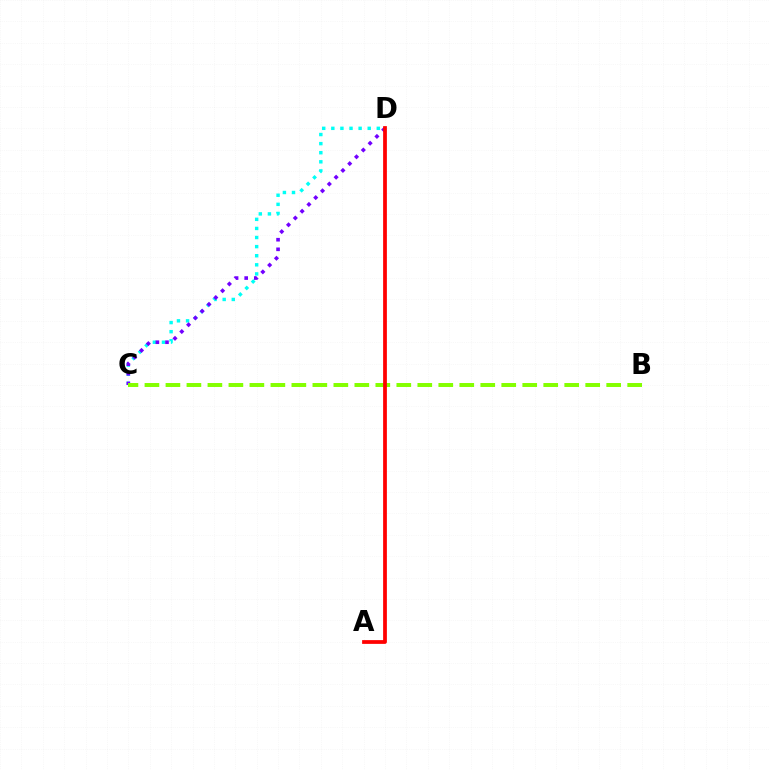{('C', 'D'): [{'color': '#00fff6', 'line_style': 'dotted', 'thickness': 2.47}, {'color': '#7200ff', 'line_style': 'dotted', 'thickness': 2.61}], ('B', 'C'): [{'color': '#84ff00', 'line_style': 'dashed', 'thickness': 2.85}], ('A', 'D'): [{'color': '#ff0000', 'line_style': 'solid', 'thickness': 2.71}]}